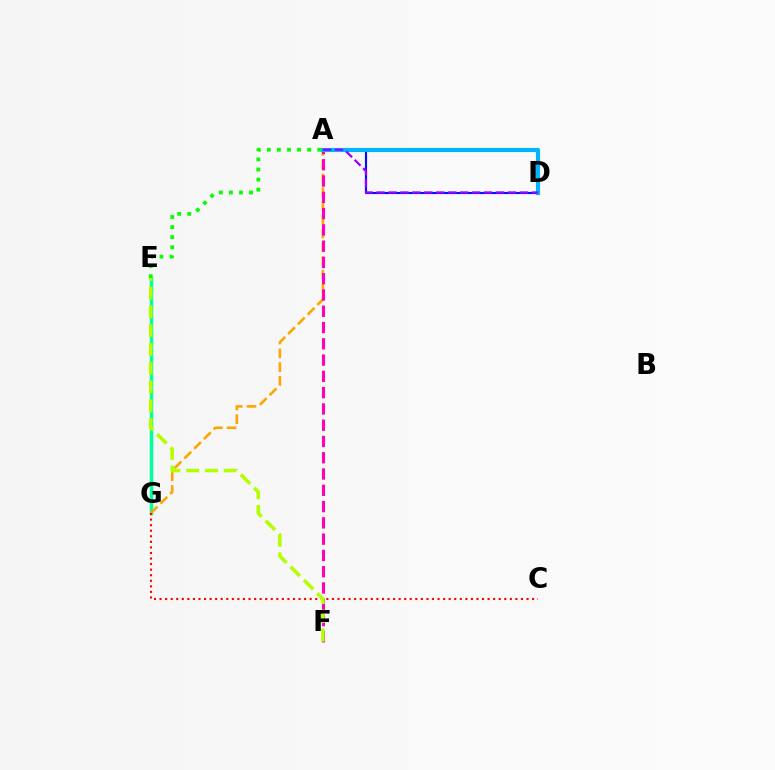{('E', 'G'): [{'color': '#00ff9d', 'line_style': 'solid', 'thickness': 2.52}], ('A', 'G'): [{'color': '#ffa500', 'line_style': 'dashed', 'thickness': 1.87}], ('A', 'F'): [{'color': '#ff00bd', 'line_style': 'dashed', 'thickness': 2.21}], ('A', 'D'): [{'color': '#0010ff', 'line_style': 'solid', 'thickness': 1.55}, {'color': '#00b5ff', 'line_style': 'solid', 'thickness': 2.97}, {'color': '#9b00ff', 'line_style': 'dashed', 'thickness': 1.62}], ('A', 'E'): [{'color': '#08ff00', 'line_style': 'dotted', 'thickness': 2.74}], ('C', 'G'): [{'color': '#ff0000', 'line_style': 'dotted', 'thickness': 1.51}], ('E', 'F'): [{'color': '#b3ff00', 'line_style': 'dashed', 'thickness': 2.56}]}